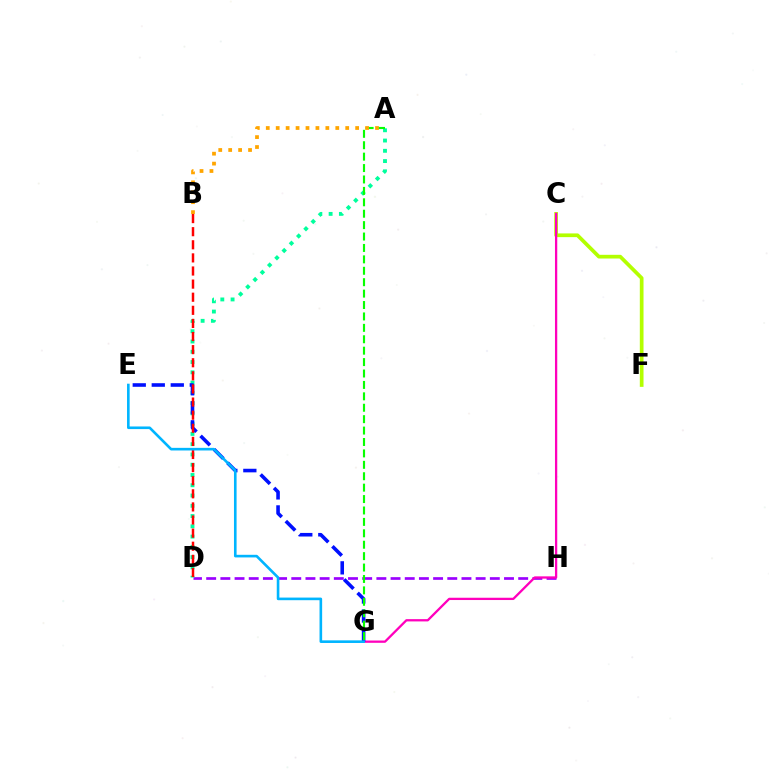{('C', 'F'): [{'color': '#b3ff00', 'line_style': 'solid', 'thickness': 2.67}], ('D', 'H'): [{'color': '#9b00ff', 'line_style': 'dashed', 'thickness': 1.93}], ('C', 'G'): [{'color': '#ff00bd', 'line_style': 'solid', 'thickness': 1.65}], ('A', 'D'): [{'color': '#00ff9d', 'line_style': 'dotted', 'thickness': 2.79}], ('E', 'G'): [{'color': '#0010ff', 'line_style': 'dashed', 'thickness': 2.58}, {'color': '#00b5ff', 'line_style': 'solid', 'thickness': 1.89}], ('B', 'D'): [{'color': '#ff0000', 'line_style': 'dashed', 'thickness': 1.78}], ('A', 'G'): [{'color': '#08ff00', 'line_style': 'dashed', 'thickness': 1.55}], ('A', 'B'): [{'color': '#ffa500', 'line_style': 'dotted', 'thickness': 2.7}]}